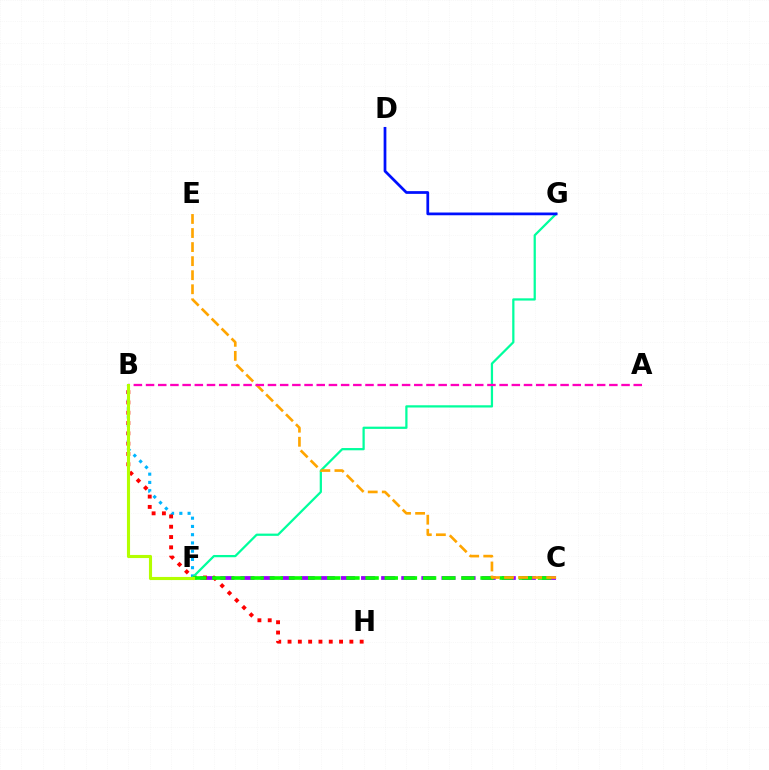{('C', 'F'): [{'color': '#9b00ff', 'line_style': 'dashed', 'thickness': 2.73}, {'color': '#08ff00', 'line_style': 'dashed', 'thickness': 2.6}], ('B', 'F'): [{'color': '#00b5ff', 'line_style': 'dotted', 'thickness': 2.24}, {'color': '#b3ff00', 'line_style': 'solid', 'thickness': 2.24}], ('B', 'H'): [{'color': '#ff0000', 'line_style': 'dotted', 'thickness': 2.8}], ('F', 'G'): [{'color': '#00ff9d', 'line_style': 'solid', 'thickness': 1.62}], ('C', 'E'): [{'color': '#ffa500', 'line_style': 'dashed', 'thickness': 1.91}], ('A', 'B'): [{'color': '#ff00bd', 'line_style': 'dashed', 'thickness': 1.66}], ('D', 'G'): [{'color': '#0010ff', 'line_style': 'solid', 'thickness': 1.98}]}